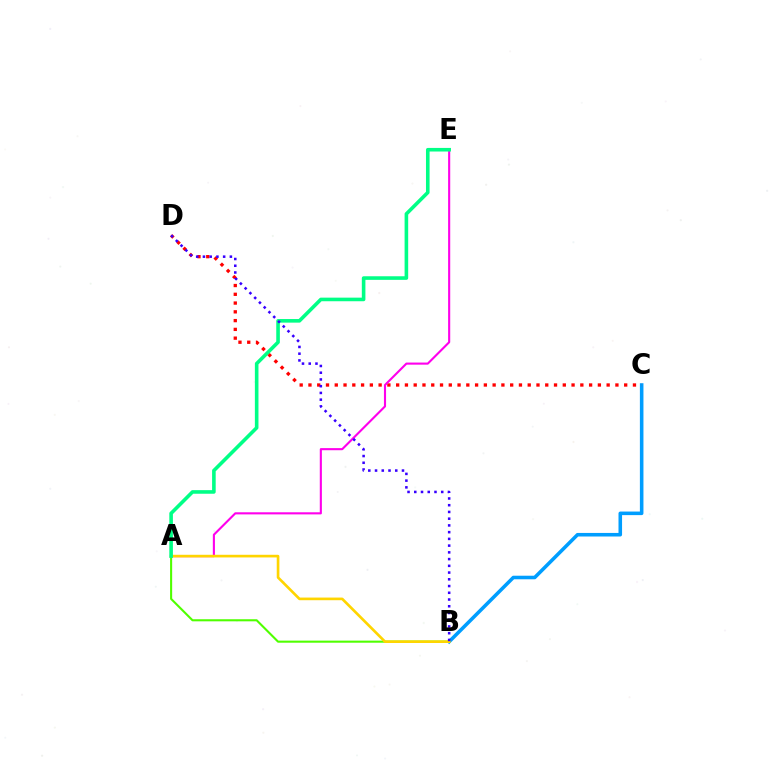{('B', 'C'): [{'color': '#009eff', 'line_style': 'solid', 'thickness': 2.57}], ('C', 'D'): [{'color': '#ff0000', 'line_style': 'dotted', 'thickness': 2.38}], ('A', 'B'): [{'color': '#4fff00', 'line_style': 'solid', 'thickness': 1.51}, {'color': '#ffd500', 'line_style': 'solid', 'thickness': 1.91}], ('A', 'E'): [{'color': '#ff00ed', 'line_style': 'solid', 'thickness': 1.52}, {'color': '#00ff86', 'line_style': 'solid', 'thickness': 2.59}], ('B', 'D'): [{'color': '#3700ff', 'line_style': 'dotted', 'thickness': 1.83}]}